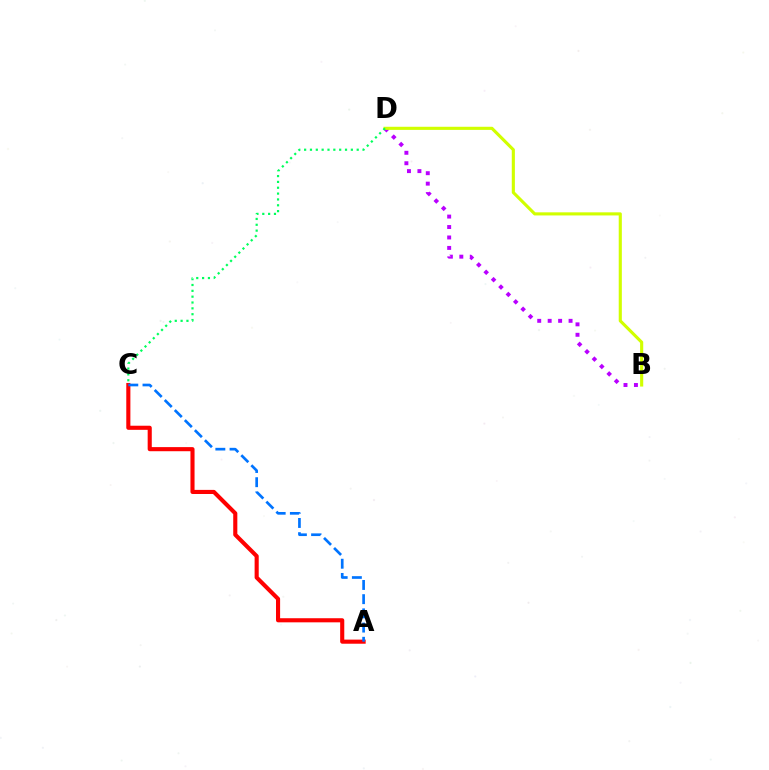{('B', 'D'): [{'color': '#b900ff', 'line_style': 'dotted', 'thickness': 2.84}, {'color': '#d1ff00', 'line_style': 'solid', 'thickness': 2.25}], ('A', 'C'): [{'color': '#ff0000', 'line_style': 'solid', 'thickness': 2.96}, {'color': '#0074ff', 'line_style': 'dashed', 'thickness': 1.93}], ('C', 'D'): [{'color': '#00ff5c', 'line_style': 'dotted', 'thickness': 1.59}]}